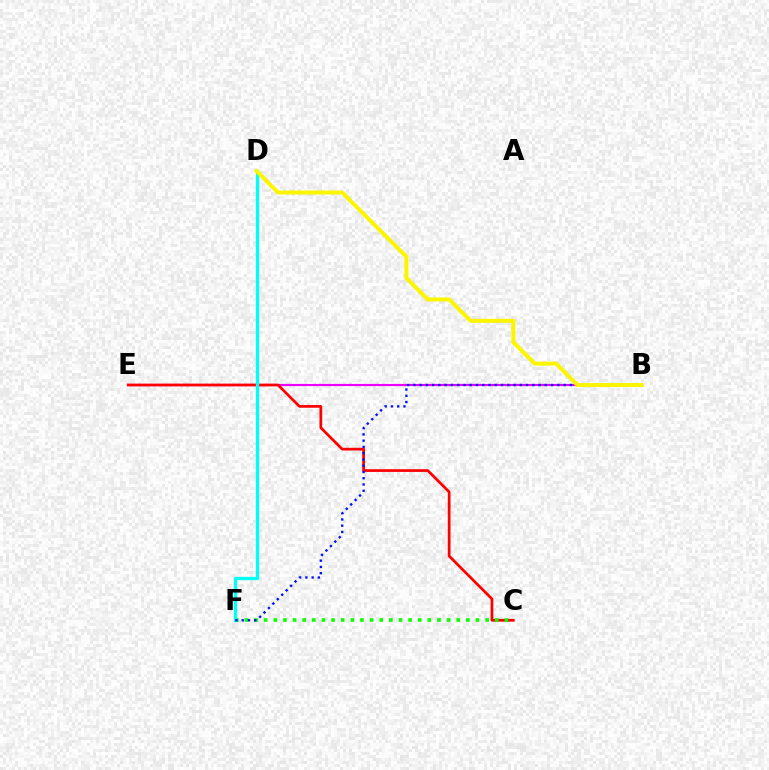{('B', 'E'): [{'color': '#ee00ff', 'line_style': 'solid', 'thickness': 1.55}], ('C', 'E'): [{'color': '#ff0000', 'line_style': 'solid', 'thickness': 1.96}], ('C', 'F'): [{'color': '#08ff00', 'line_style': 'dotted', 'thickness': 2.62}], ('D', 'F'): [{'color': '#00fff6', 'line_style': 'solid', 'thickness': 2.38}], ('B', 'F'): [{'color': '#0010ff', 'line_style': 'dotted', 'thickness': 1.7}], ('B', 'D'): [{'color': '#fcf500', 'line_style': 'solid', 'thickness': 2.88}]}